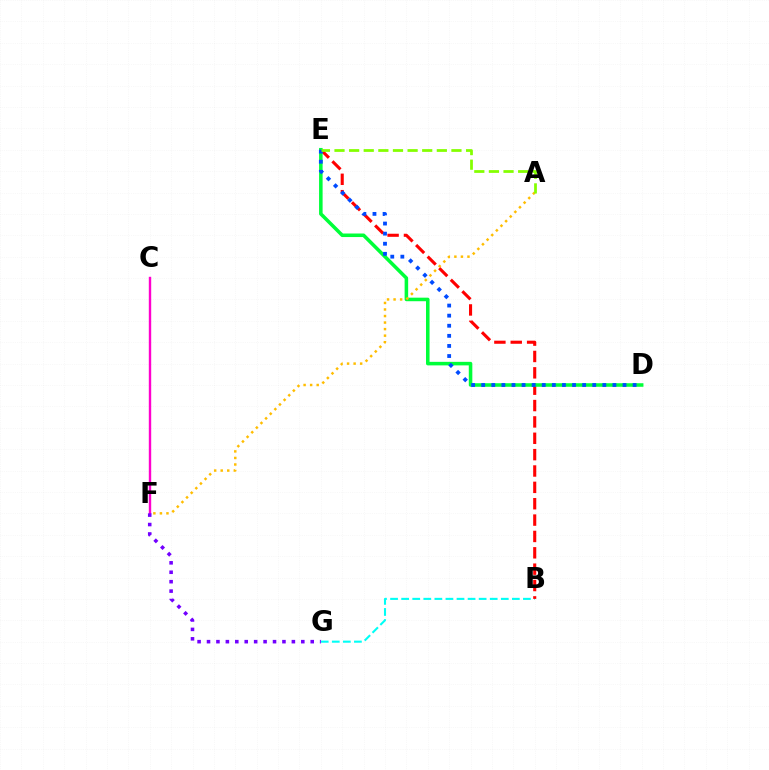{('B', 'G'): [{'color': '#00fff6', 'line_style': 'dashed', 'thickness': 1.5}], ('C', 'F'): [{'color': '#ff00cf', 'line_style': 'solid', 'thickness': 1.73}], ('B', 'E'): [{'color': '#ff0000', 'line_style': 'dashed', 'thickness': 2.22}], ('D', 'E'): [{'color': '#00ff39', 'line_style': 'solid', 'thickness': 2.55}, {'color': '#004bff', 'line_style': 'dotted', 'thickness': 2.74}], ('A', 'F'): [{'color': '#ffbd00', 'line_style': 'dotted', 'thickness': 1.78}], ('F', 'G'): [{'color': '#7200ff', 'line_style': 'dotted', 'thickness': 2.56}], ('A', 'E'): [{'color': '#84ff00', 'line_style': 'dashed', 'thickness': 1.99}]}